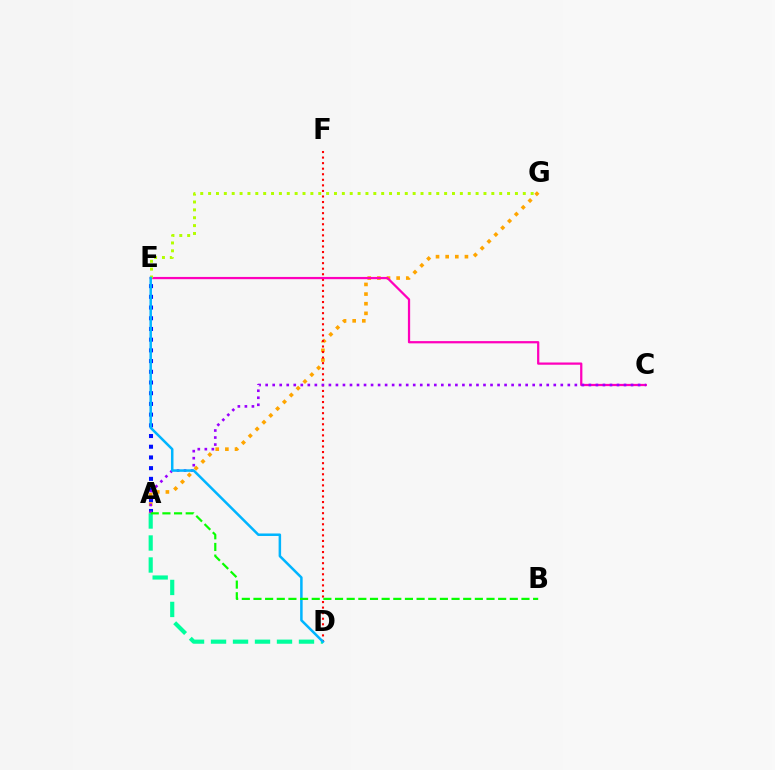{('A', 'E'): [{'color': '#0010ff', 'line_style': 'dotted', 'thickness': 2.91}], ('A', 'G'): [{'color': '#ffa500', 'line_style': 'dotted', 'thickness': 2.62}], ('D', 'F'): [{'color': '#ff0000', 'line_style': 'dotted', 'thickness': 1.51}], ('A', 'D'): [{'color': '#00ff9d', 'line_style': 'dashed', 'thickness': 2.99}], ('C', 'E'): [{'color': '#ff00bd', 'line_style': 'solid', 'thickness': 1.62}], ('E', 'G'): [{'color': '#b3ff00', 'line_style': 'dotted', 'thickness': 2.14}], ('A', 'C'): [{'color': '#9b00ff', 'line_style': 'dotted', 'thickness': 1.91}], ('D', 'E'): [{'color': '#00b5ff', 'line_style': 'solid', 'thickness': 1.81}], ('A', 'B'): [{'color': '#08ff00', 'line_style': 'dashed', 'thickness': 1.58}]}